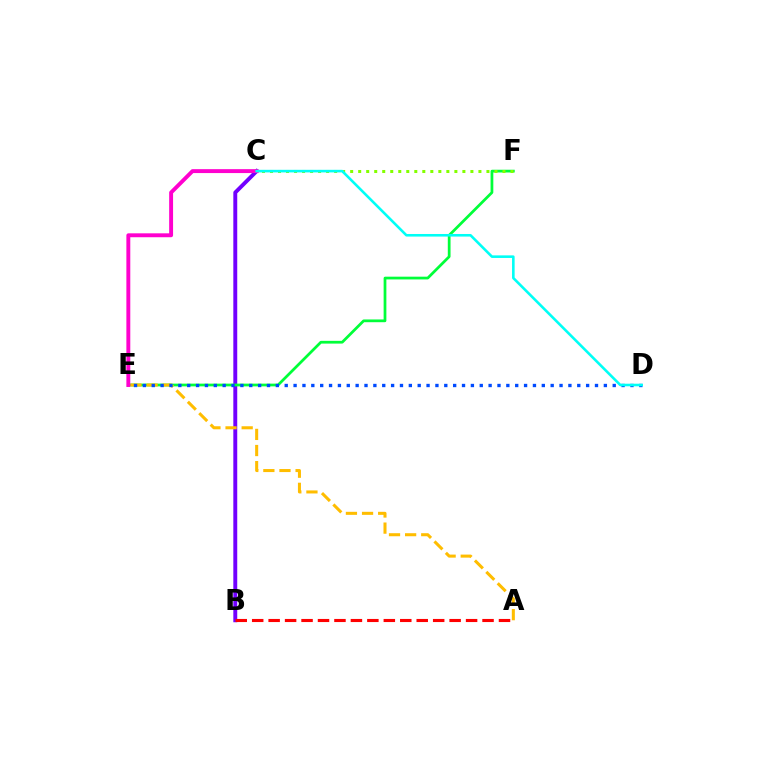{('B', 'C'): [{'color': '#7200ff', 'line_style': 'solid', 'thickness': 2.82}], ('E', 'F'): [{'color': '#00ff39', 'line_style': 'solid', 'thickness': 1.98}], ('A', 'B'): [{'color': '#ff0000', 'line_style': 'dashed', 'thickness': 2.24}], ('A', 'E'): [{'color': '#ffbd00', 'line_style': 'dashed', 'thickness': 2.19}], ('D', 'E'): [{'color': '#004bff', 'line_style': 'dotted', 'thickness': 2.41}], ('C', 'E'): [{'color': '#ff00cf', 'line_style': 'solid', 'thickness': 2.81}], ('C', 'F'): [{'color': '#84ff00', 'line_style': 'dotted', 'thickness': 2.18}], ('C', 'D'): [{'color': '#00fff6', 'line_style': 'solid', 'thickness': 1.86}]}